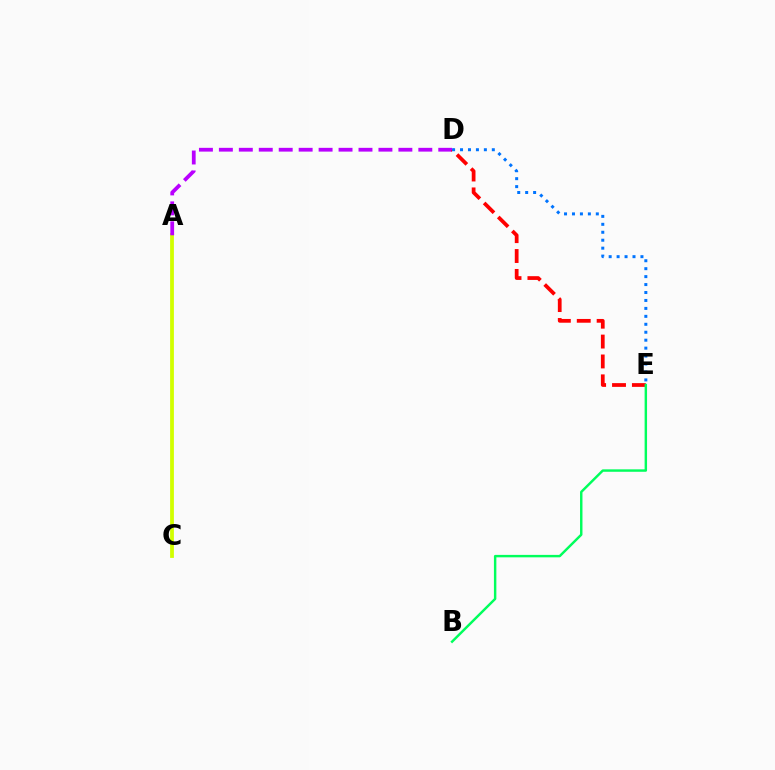{('A', 'C'): [{'color': '#d1ff00', 'line_style': 'solid', 'thickness': 2.73}], ('A', 'D'): [{'color': '#b900ff', 'line_style': 'dashed', 'thickness': 2.71}], ('D', 'E'): [{'color': '#ff0000', 'line_style': 'dashed', 'thickness': 2.7}, {'color': '#0074ff', 'line_style': 'dotted', 'thickness': 2.16}], ('B', 'E'): [{'color': '#00ff5c', 'line_style': 'solid', 'thickness': 1.76}]}